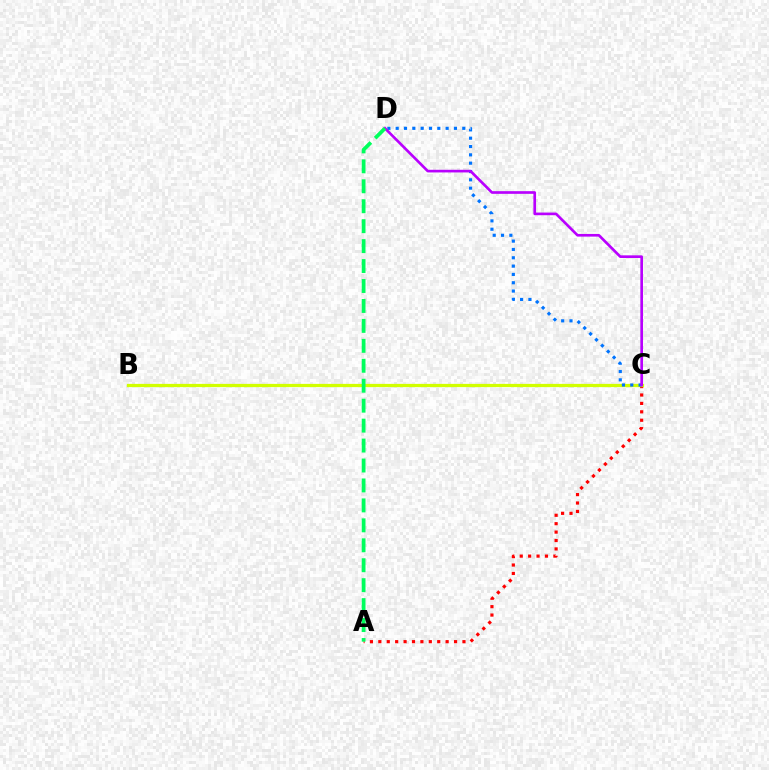{('A', 'C'): [{'color': '#ff0000', 'line_style': 'dotted', 'thickness': 2.29}], ('B', 'C'): [{'color': '#d1ff00', 'line_style': 'solid', 'thickness': 2.34}], ('C', 'D'): [{'color': '#0074ff', 'line_style': 'dotted', 'thickness': 2.26}, {'color': '#b900ff', 'line_style': 'solid', 'thickness': 1.92}], ('A', 'D'): [{'color': '#00ff5c', 'line_style': 'dashed', 'thickness': 2.71}]}